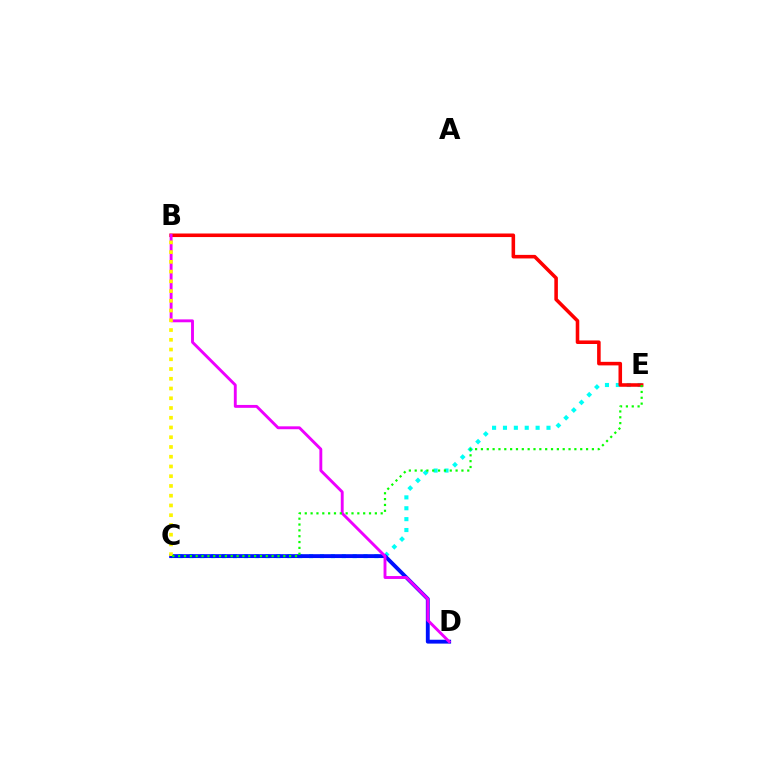{('C', 'E'): [{'color': '#00fff6', 'line_style': 'dotted', 'thickness': 2.96}, {'color': '#08ff00', 'line_style': 'dotted', 'thickness': 1.59}], ('C', 'D'): [{'color': '#0010ff', 'line_style': 'solid', 'thickness': 2.78}], ('B', 'E'): [{'color': '#ff0000', 'line_style': 'solid', 'thickness': 2.56}], ('B', 'D'): [{'color': '#ee00ff', 'line_style': 'solid', 'thickness': 2.08}], ('B', 'C'): [{'color': '#fcf500', 'line_style': 'dotted', 'thickness': 2.65}]}